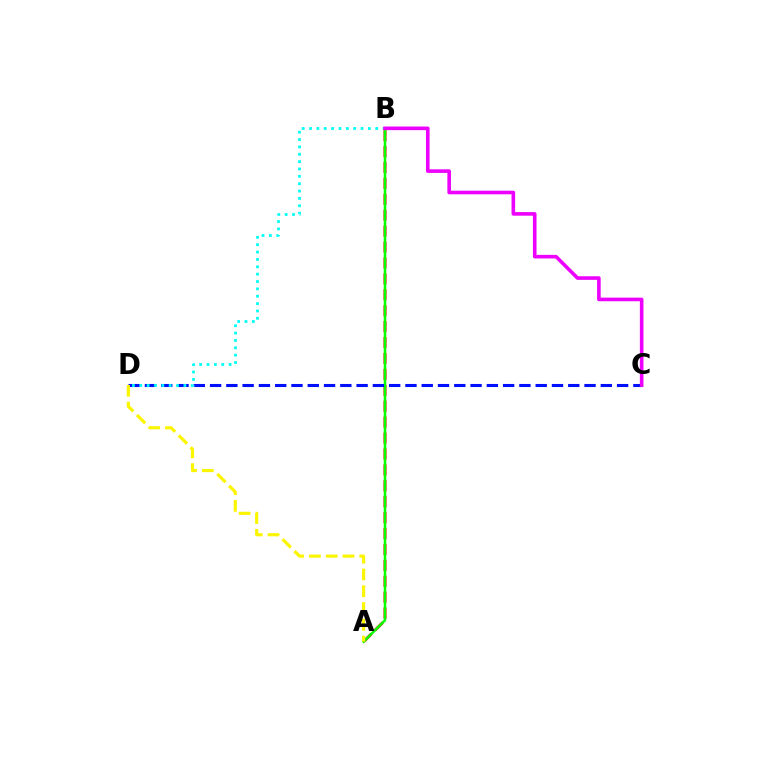{('A', 'B'): [{'color': '#ff0000', 'line_style': 'dashed', 'thickness': 2.16}, {'color': '#08ff00', 'line_style': 'solid', 'thickness': 1.81}], ('C', 'D'): [{'color': '#0010ff', 'line_style': 'dashed', 'thickness': 2.21}], ('B', 'D'): [{'color': '#00fff6', 'line_style': 'dotted', 'thickness': 2.0}], ('A', 'D'): [{'color': '#fcf500', 'line_style': 'dashed', 'thickness': 2.28}], ('B', 'C'): [{'color': '#ee00ff', 'line_style': 'solid', 'thickness': 2.59}]}